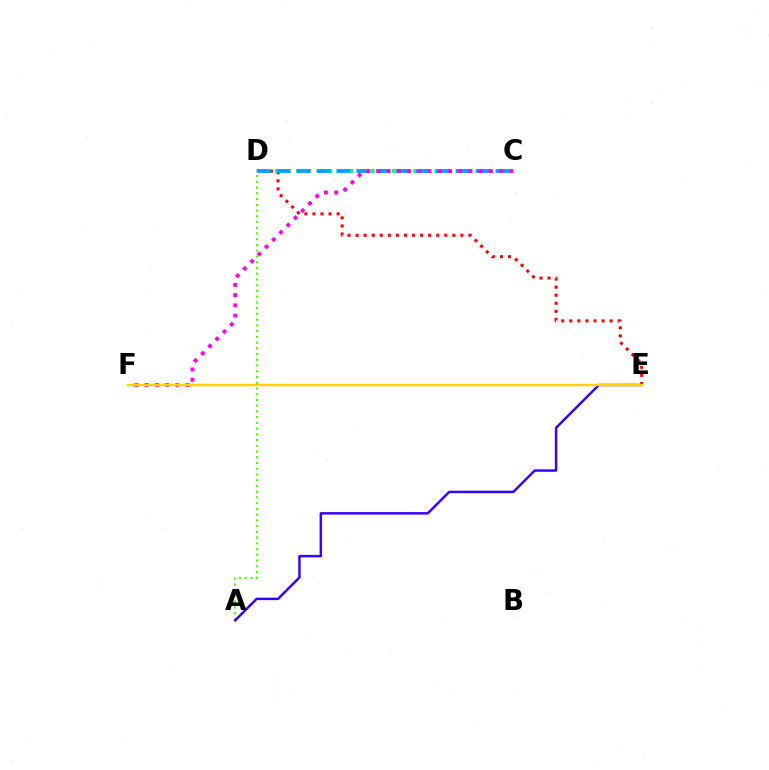{('D', 'E'): [{'color': '#ff0000', 'line_style': 'dotted', 'thickness': 2.19}], ('C', 'D'): [{'color': '#00ff86', 'line_style': 'dotted', 'thickness': 2.89}, {'color': '#009eff', 'line_style': 'dashed', 'thickness': 2.7}], ('C', 'F'): [{'color': '#ff00ed', 'line_style': 'dotted', 'thickness': 2.78}], ('A', 'D'): [{'color': '#4fff00', 'line_style': 'dotted', 'thickness': 1.56}], ('A', 'E'): [{'color': '#3700ff', 'line_style': 'solid', 'thickness': 1.77}], ('E', 'F'): [{'color': '#ffd500', 'line_style': 'solid', 'thickness': 1.75}]}